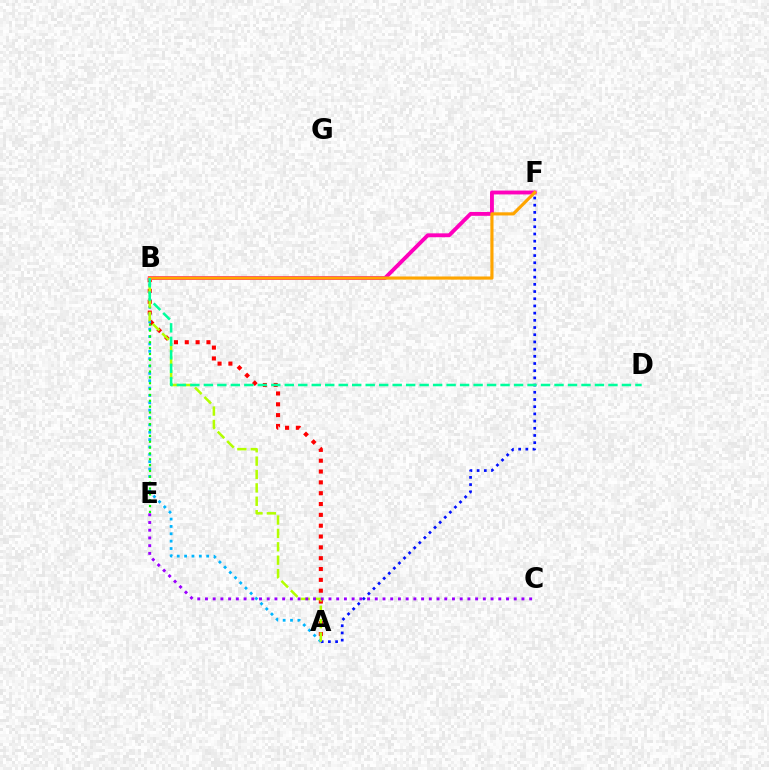{('A', 'F'): [{'color': '#0010ff', 'line_style': 'dotted', 'thickness': 1.96}], ('A', 'B'): [{'color': '#ff0000', 'line_style': 'dotted', 'thickness': 2.94}, {'color': '#00b5ff', 'line_style': 'dotted', 'thickness': 2.0}, {'color': '#b3ff00', 'line_style': 'dashed', 'thickness': 1.82}], ('B', 'E'): [{'color': '#08ff00', 'line_style': 'dotted', 'thickness': 1.59}], ('B', 'F'): [{'color': '#ff00bd', 'line_style': 'solid', 'thickness': 2.78}, {'color': '#ffa500', 'line_style': 'solid', 'thickness': 2.27}], ('C', 'E'): [{'color': '#9b00ff', 'line_style': 'dotted', 'thickness': 2.1}], ('B', 'D'): [{'color': '#00ff9d', 'line_style': 'dashed', 'thickness': 1.83}]}